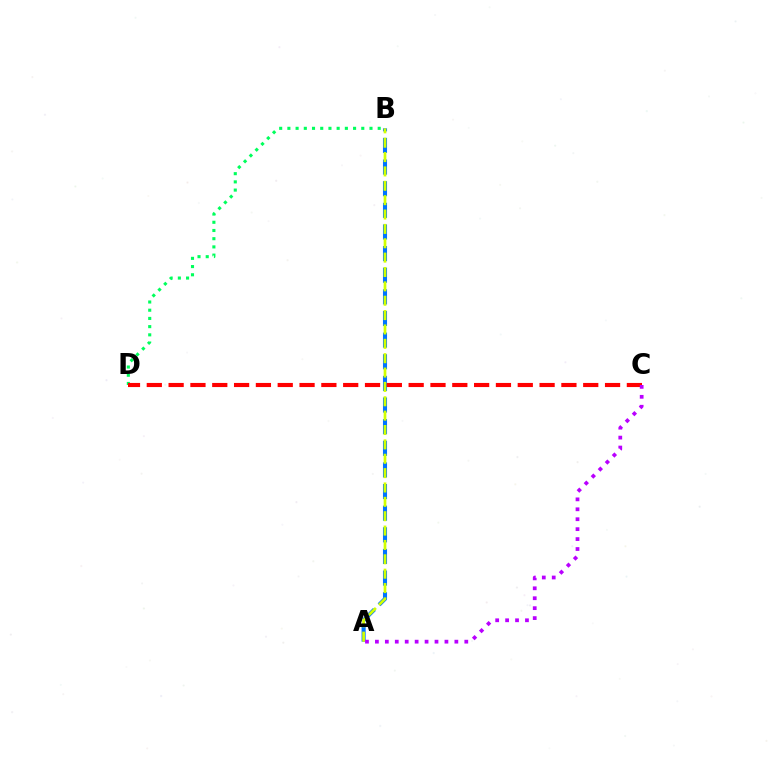{('B', 'D'): [{'color': '#00ff5c', 'line_style': 'dotted', 'thickness': 2.23}], ('A', 'B'): [{'color': '#0074ff', 'line_style': 'dashed', 'thickness': 2.94}, {'color': '#d1ff00', 'line_style': 'dashed', 'thickness': 1.95}], ('C', 'D'): [{'color': '#ff0000', 'line_style': 'dashed', 'thickness': 2.96}], ('A', 'C'): [{'color': '#b900ff', 'line_style': 'dotted', 'thickness': 2.7}]}